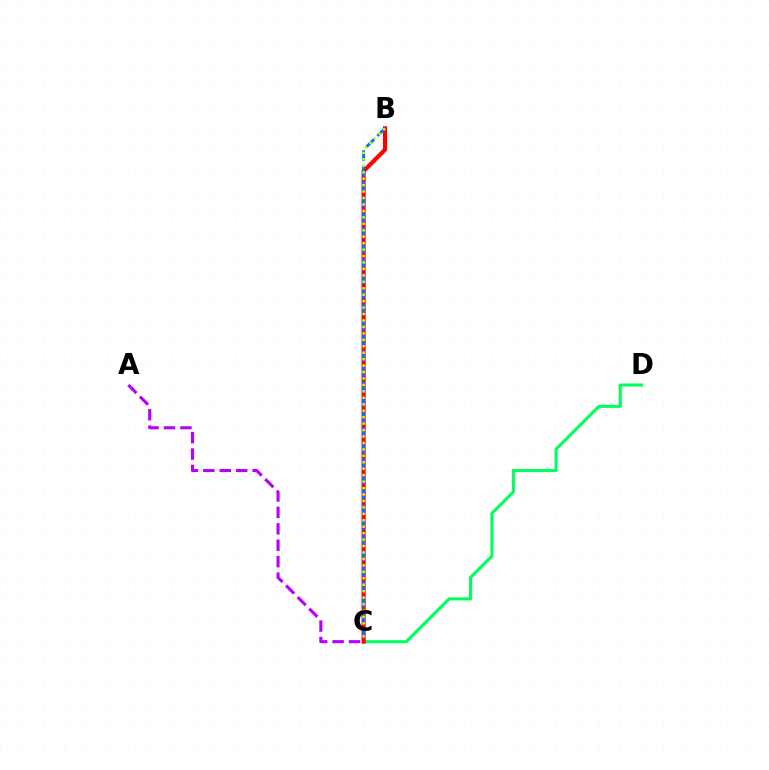{('C', 'D'): [{'color': '#00ff5c', 'line_style': 'solid', 'thickness': 2.19}], ('B', 'C'): [{'color': '#ff0000', 'line_style': 'solid', 'thickness': 2.98}, {'color': '#0074ff', 'line_style': 'dashed', 'thickness': 2.09}, {'color': '#d1ff00', 'line_style': 'dotted', 'thickness': 1.75}], ('A', 'C'): [{'color': '#b900ff', 'line_style': 'dashed', 'thickness': 2.23}]}